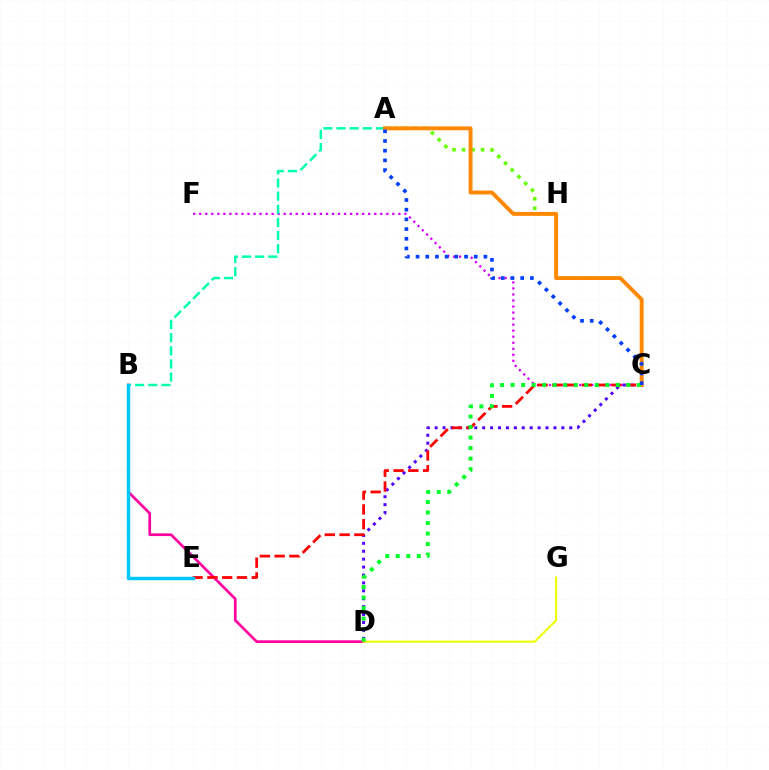{('C', 'F'): [{'color': '#d600ff', 'line_style': 'dotted', 'thickness': 1.64}], ('A', 'H'): [{'color': '#66ff00', 'line_style': 'dotted', 'thickness': 2.58}], ('B', 'D'): [{'color': '#ff00a0', 'line_style': 'solid', 'thickness': 1.94}], ('C', 'D'): [{'color': '#4f00ff', 'line_style': 'dotted', 'thickness': 2.15}, {'color': '#00ff27', 'line_style': 'dotted', 'thickness': 2.86}], ('C', 'E'): [{'color': '#ff0000', 'line_style': 'dashed', 'thickness': 2.01}], ('A', 'B'): [{'color': '#00ffaf', 'line_style': 'dashed', 'thickness': 1.78}], ('A', 'C'): [{'color': '#ff8800', 'line_style': 'solid', 'thickness': 2.81}, {'color': '#003fff', 'line_style': 'dotted', 'thickness': 2.63}], ('D', 'G'): [{'color': '#eeff00', 'line_style': 'solid', 'thickness': 1.52}], ('B', 'E'): [{'color': '#00c7ff', 'line_style': 'solid', 'thickness': 2.47}]}